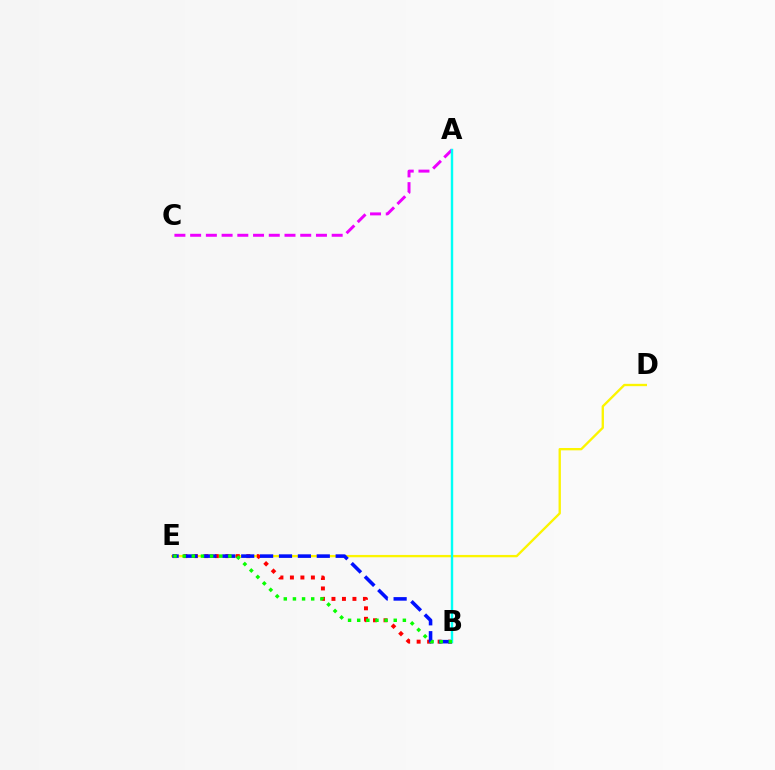{('A', 'C'): [{'color': '#ee00ff', 'line_style': 'dashed', 'thickness': 2.14}], ('D', 'E'): [{'color': '#fcf500', 'line_style': 'solid', 'thickness': 1.68}], ('B', 'E'): [{'color': '#ff0000', 'line_style': 'dotted', 'thickness': 2.85}, {'color': '#0010ff', 'line_style': 'dashed', 'thickness': 2.57}, {'color': '#08ff00', 'line_style': 'dotted', 'thickness': 2.48}], ('A', 'B'): [{'color': '#00fff6', 'line_style': 'solid', 'thickness': 1.75}]}